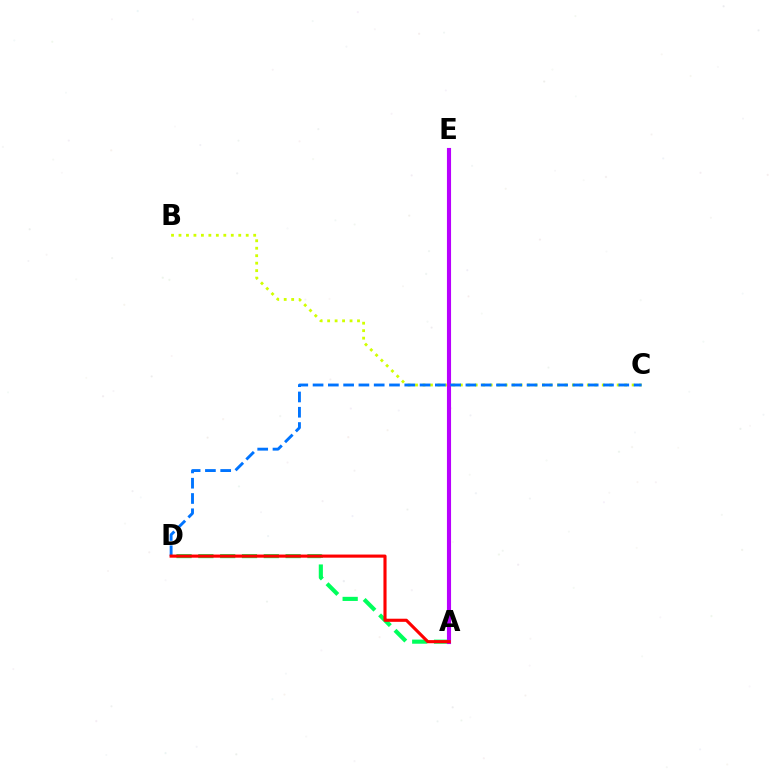{('A', 'D'): [{'color': '#00ff5c', 'line_style': 'dashed', 'thickness': 2.96}, {'color': '#ff0000', 'line_style': 'solid', 'thickness': 2.25}], ('B', 'C'): [{'color': '#d1ff00', 'line_style': 'dotted', 'thickness': 2.03}], ('A', 'E'): [{'color': '#b900ff', 'line_style': 'solid', 'thickness': 2.96}], ('C', 'D'): [{'color': '#0074ff', 'line_style': 'dashed', 'thickness': 2.08}]}